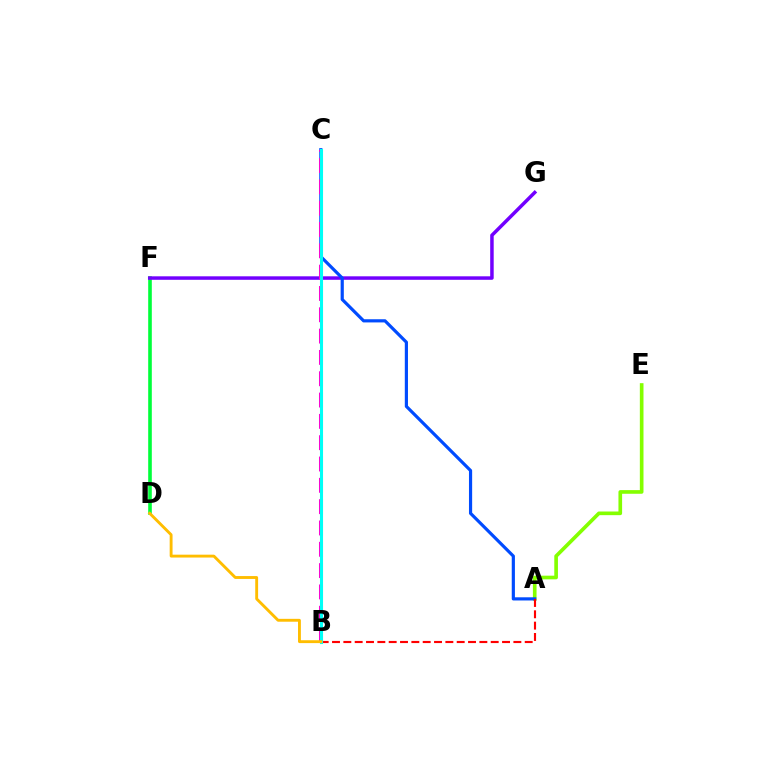{('A', 'E'): [{'color': '#84ff00', 'line_style': 'solid', 'thickness': 2.63}], ('D', 'F'): [{'color': '#00ff39', 'line_style': 'solid', 'thickness': 2.6}], ('F', 'G'): [{'color': '#7200ff', 'line_style': 'solid', 'thickness': 2.52}], ('A', 'C'): [{'color': '#004bff', 'line_style': 'solid', 'thickness': 2.29}], ('B', 'C'): [{'color': '#ff00cf', 'line_style': 'dashed', 'thickness': 2.9}, {'color': '#00fff6', 'line_style': 'solid', 'thickness': 2.21}], ('A', 'B'): [{'color': '#ff0000', 'line_style': 'dashed', 'thickness': 1.54}], ('B', 'D'): [{'color': '#ffbd00', 'line_style': 'solid', 'thickness': 2.07}]}